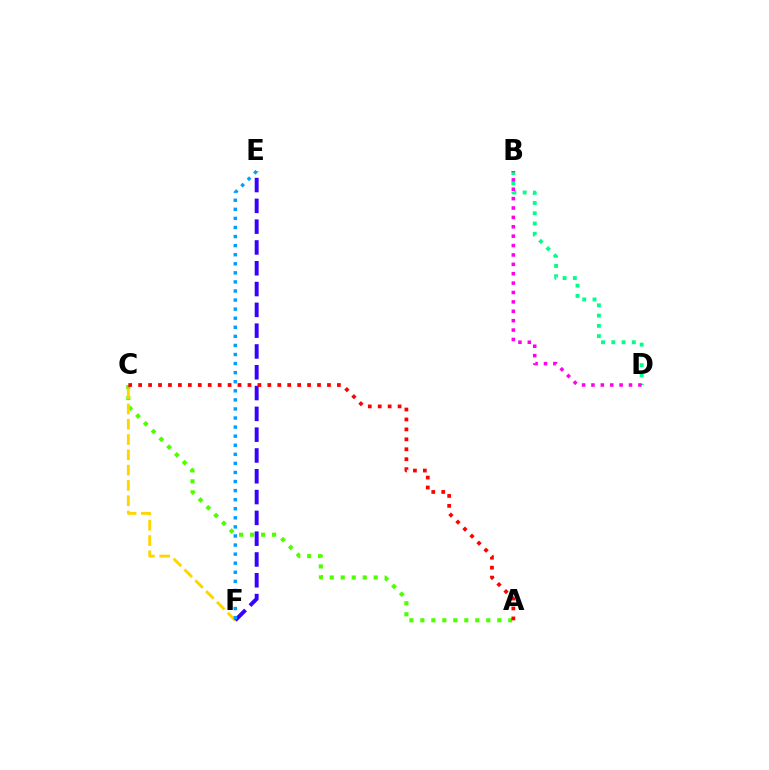{('A', 'C'): [{'color': '#4fff00', 'line_style': 'dotted', 'thickness': 2.99}, {'color': '#ff0000', 'line_style': 'dotted', 'thickness': 2.7}], ('C', 'F'): [{'color': '#ffd500', 'line_style': 'dashed', 'thickness': 2.08}], ('B', 'D'): [{'color': '#00ff86', 'line_style': 'dotted', 'thickness': 2.79}, {'color': '#ff00ed', 'line_style': 'dotted', 'thickness': 2.55}], ('E', 'F'): [{'color': '#3700ff', 'line_style': 'dashed', 'thickness': 2.83}, {'color': '#009eff', 'line_style': 'dotted', 'thickness': 2.47}]}